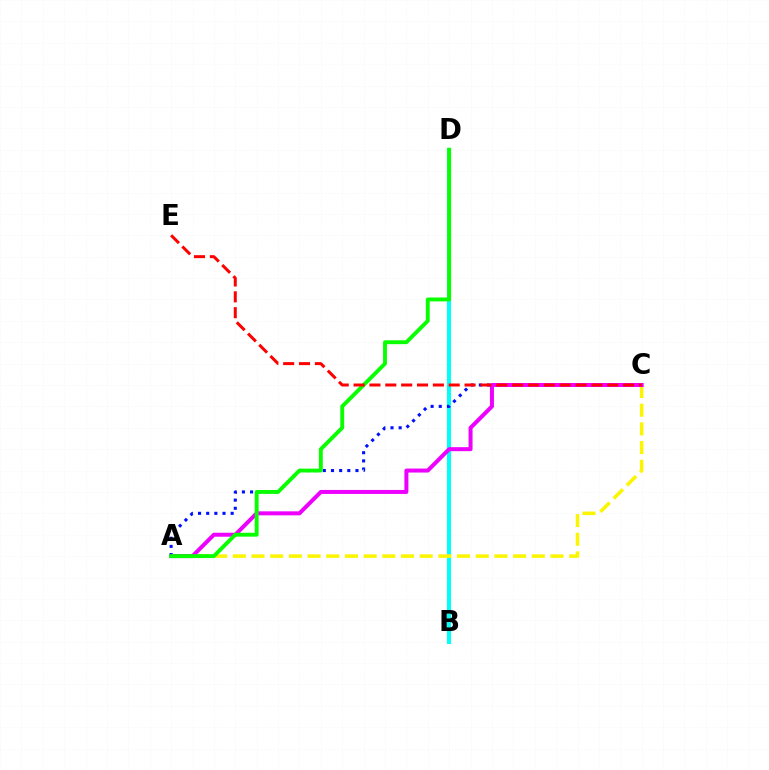{('B', 'D'): [{'color': '#00fff6', 'line_style': 'solid', 'thickness': 2.91}], ('A', 'C'): [{'color': '#0010ff', 'line_style': 'dotted', 'thickness': 2.22}, {'color': '#fcf500', 'line_style': 'dashed', 'thickness': 2.54}, {'color': '#ee00ff', 'line_style': 'solid', 'thickness': 2.88}], ('A', 'D'): [{'color': '#08ff00', 'line_style': 'solid', 'thickness': 2.79}], ('C', 'E'): [{'color': '#ff0000', 'line_style': 'dashed', 'thickness': 2.15}]}